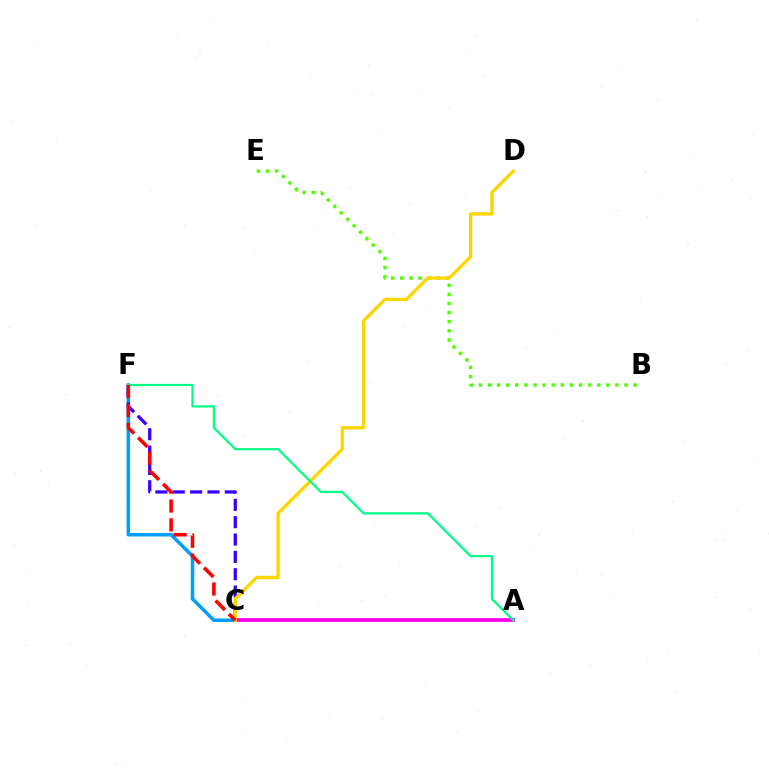{('C', 'F'): [{'color': '#009eff', 'line_style': 'solid', 'thickness': 2.53}, {'color': '#3700ff', 'line_style': 'dashed', 'thickness': 2.36}, {'color': '#ff0000', 'line_style': 'dashed', 'thickness': 2.56}], ('A', 'C'): [{'color': '#ff00ed', 'line_style': 'solid', 'thickness': 2.71}], ('B', 'E'): [{'color': '#4fff00', 'line_style': 'dotted', 'thickness': 2.47}], ('C', 'D'): [{'color': '#ffd500', 'line_style': 'solid', 'thickness': 2.4}], ('A', 'F'): [{'color': '#00ff86', 'line_style': 'solid', 'thickness': 1.62}]}